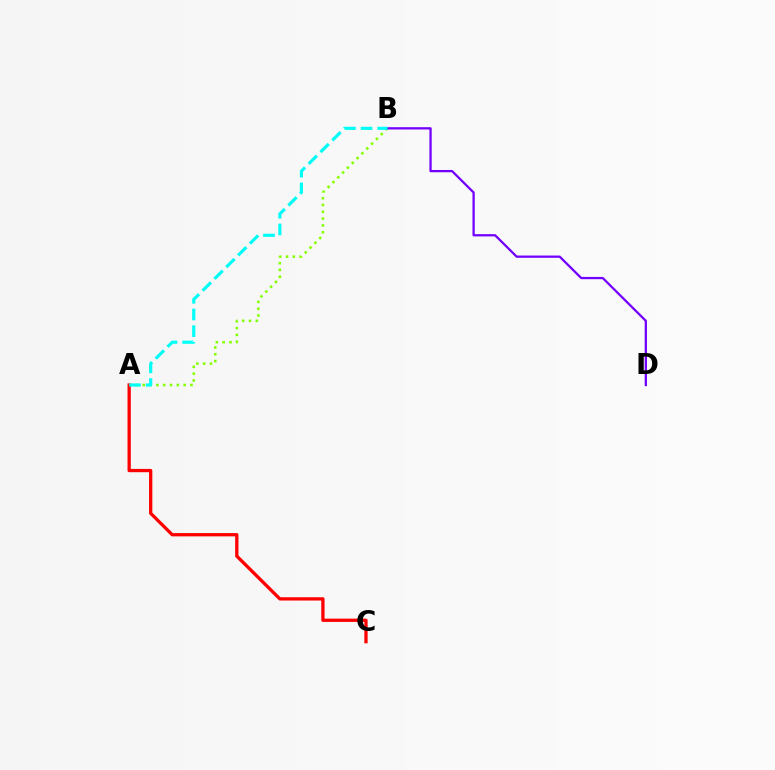{('A', 'B'): [{'color': '#84ff00', 'line_style': 'dotted', 'thickness': 1.85}, {'color': '#00fff6', 'line_style': 'dashed', 'thickness': 2.27}], ('A', 'C'): [{'color': '#ff0000', 'line_style': 'solid', 'thickness': 2.36}], ('B', 'D'): [{'color': '#7200ff', 'line_style': 'solid', 'thickness': 1.64}]}